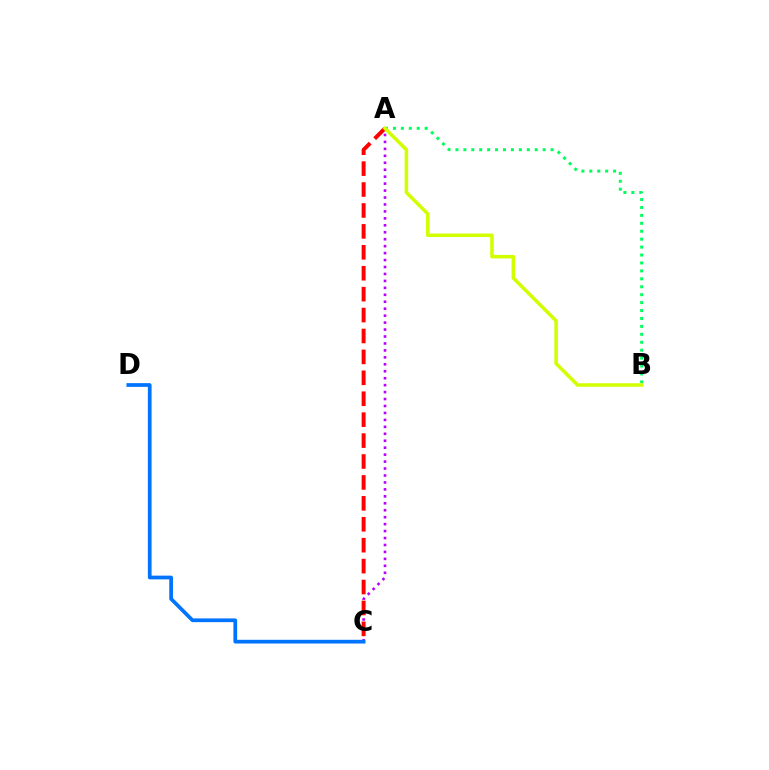{('A', 'C'): [{'color': '#b900ff', 'line_style': 'dotted', 'thickness': 1.89}, {'color': '#ff0000', 'line_style': 'dashed', 'thickness': 2.84}], ('A', 'B'): [{'color': '#00ff5c', 'line_style': 'dotted', 'thickness': 2.15}, {'color': '#d1ff00', 'line_style': 'solid', 'thickness': 2.54}], ('C', 'D'): [{'color': '#0074ff', 'line_style': 'solid', 'thickness': 2.68}]}